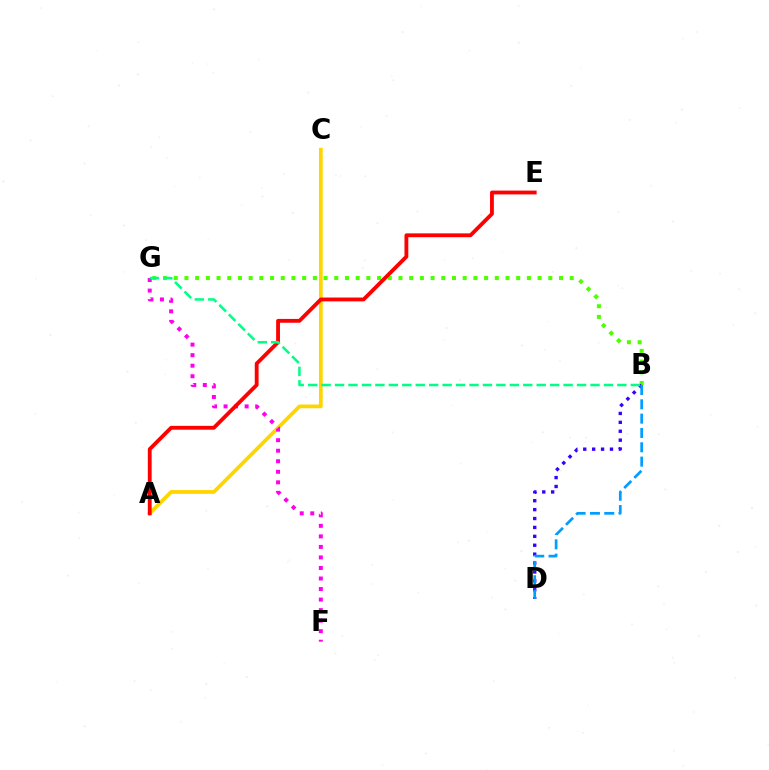{('B', 'G'): [{'color': '#4fff00', 'line_style': 'dotted', 'thickness': 2.91}, {'color': '#00ff86', 'line_style': 'dashed', 'thickness': 1.83}], ('A', 'C'): [{'color': '#ffd500', 'line_style': 'solid', 'thickness': 2.69}], ('B', 'D'): [{'color': '#3700ff', 'line_style': 'dotted', 'thickness': 2.42}, {'color': '#009eff', 'line_style': 'dashed', 'thickness': 1.95}], ('F', 'G'): [{'color': '#ff00ed', 'line_style': 'dotted', 'thickness': 2.86}], ('A', 'E'): [{'color': '#ff0000', 'line_style': 'solid', 'thickness': 2.76}]}